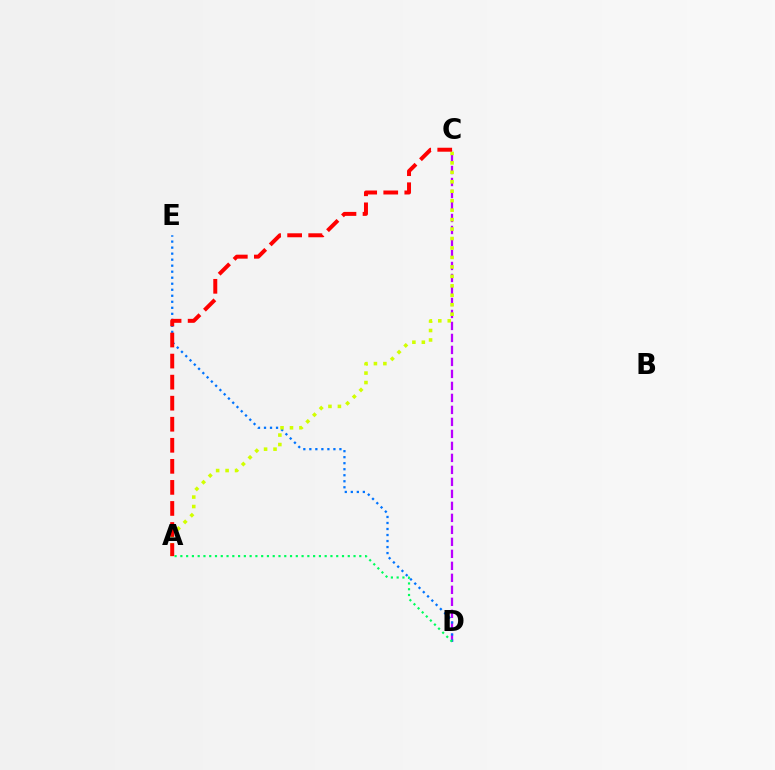{('C', 'D'): [{'color': '#b900ff', 'line_style': 'dashed', 'thickness': 1.63}], ('D', 'E'): [{'color': '#0074ff', 'line_style': 'dotted', 'thickness': 1.63}], ('A', 'C'): [{'color': '#d1ff00', 'line_style': 'dotted', 'thickness': 2.57}, {'color': '#ff0000', 'line_style': 'dashed', 'thickness': 2.86}], ('A', 'D'): [{'color': '#00ff5c', 'line_style': 'dotted', 'thickness': 1.57}]}